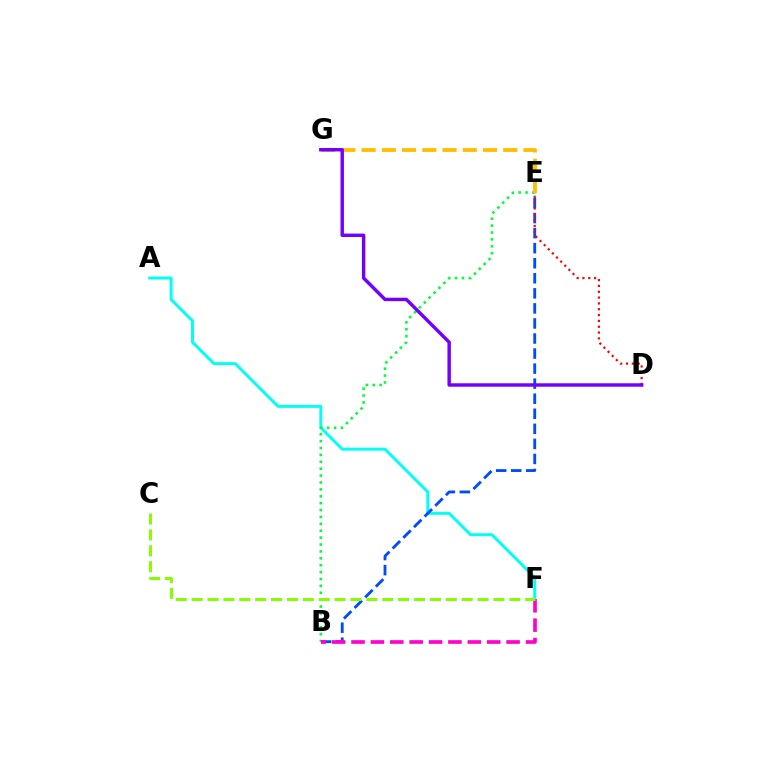{('A', 'F'): [{'color': '#00fff6', 'line_style': 'solid', 'thickness': 2.13}], ('B', 'E'): [{'color': '#00ff39', 'line_style': 'dotted', 'thickness': 1.87}, {'color': '#004bff', 'line_style': 'dashed', 'thickness': 2.05}], ('B', 'F'): [{'color': '#ff00cf', 'line_style': 'dashed', 'thickness': 2.63}], ('E', 'G'): [{'color': '#ffbd00', 'line_style': 'dashed', 'thickness': 2.75}], ('D', 'E'): [{'color': '#ff0000', 'line_style': 'dotted', 'thickness': 1.58}], ('D', 'G'): [{'color': '#7200ff', 'line_style': 'solid', 'thickness': 2.47}], ('C', 'F'): [{'color': '#84ff00', 'line_style': 'dashed', 'thickness': 2.16}]}